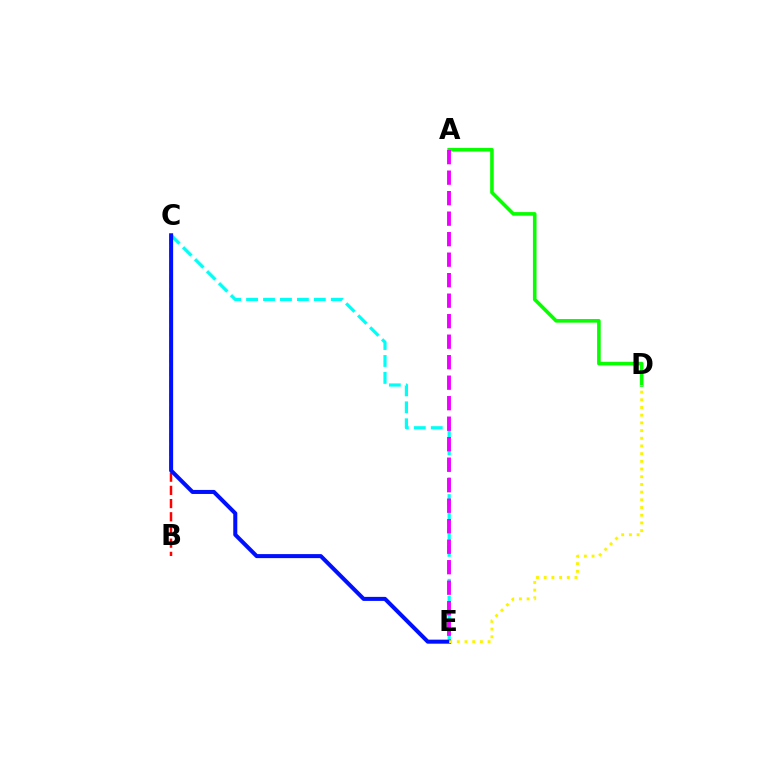{('C', 'E'): [{'color': '#00fff6', 'line_style': 'dashed', 'thickness': 2.3}, {'color': '#0010ff', 'line_style': 'solid', 'thickness': 2.9}], ('A', 'D'): [{'color': '#08ff00', 'line_style': 'solid', 'thickness': 2.59}], ('A', 'E'): [{'color': '#ee00ff', 'line_style': 'dashed', 'thickness': 2.79}], ('B', 'C'): [{'color': '#ff0000', 'line_style': 'dashed', 'thickness': 1.79}], ('D', 'E'): [{'color': '#fcf500', 'line_style': 'dotted', 'thickness': 2.09}]}